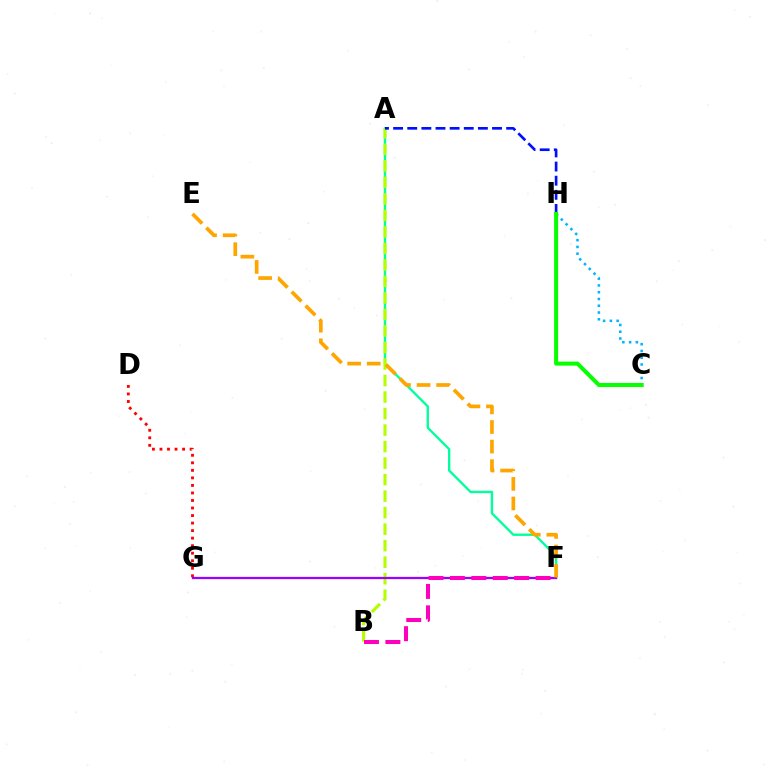{('A', 'F'): [{'color': '#00ff9d', 'line_style': 'solid', 'thickness': 1.7}], ('A', 'B'): [{'color': '#b3ff00', 'line_style': 'dashed', 'thickness': 2.24}], ('D', 'G'): [{'color': '#ff0000', 'line_style': 'dotted', 'thickness': 2.05}], ('C', 'H'): [{'color': '#00b5ff', 'line_style': 'dotted', 'thickness': 1.84}, {'color': '#08ff00', 'line_style': 'solid', 'thickness': 2.9}], ('A', 'H'): [{'color': '#0010ff', 'line_style': 'dashed', 'thickness': 1.92}], ('F', 'G'): [{'color': '#9b00ff', 'line_style': 'solid', 'thickness': 1.63}], ('E', 'F'): [{'color': '#ffa500', 'line_style': 'dashed', 'thickness': 2.66}], ('B', 'F'): [{'color': '#ff00bd', 'line_style': 'dashed', 'thickness': 2.91}]}